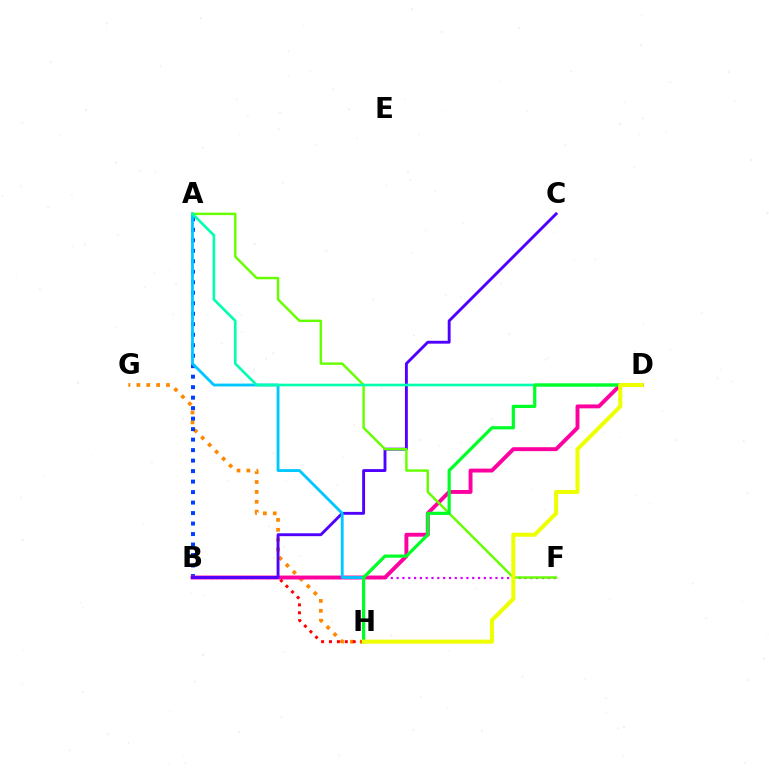{('B', 'F'): [{'color': '#d600ff', 'line_style': 'dotted', 'thickness': 1.58}], ('G', 'H'): [{'color': '#ff8800', 'line_style': 'dotted', 'thickness': 2.68}], ('A', 'B'): [{'color': '#003fff', 'line_style': 'dotted', 'thickness': 2.85}], ('B', 'H'): [{'color': '#ff0000', 'line_style': 'dotted', 'thickness': 2.15}], ('B', 'D'): [{'color': '#ff00a0', 'line_style': 'solid', 'thickness': 2.81}], ('B', 'C'): [{'color': '#4f00ff', 'line_style': 'solid', 'thickness': 2.07}], ('A', 'H'): [{'color': '#00c7ff', 'line_style': 'solid', 'thickness': 2.05}], ('A', 'F'): [{'color': '#66ff00', 'line_style': 'solid', 'thickness': 1.75}], ('A', 'D'): [{'color': '#00ffaf', 'line_style': 'solid', 'thickness': 1.89}], ('D', 'H'): [{'color': '#00ff27', 'line_style': 'solid', 'thickness': 2.31}, {'color': '#eeff00', 'line_style': 'solid', 'thickness': 2.89}]}